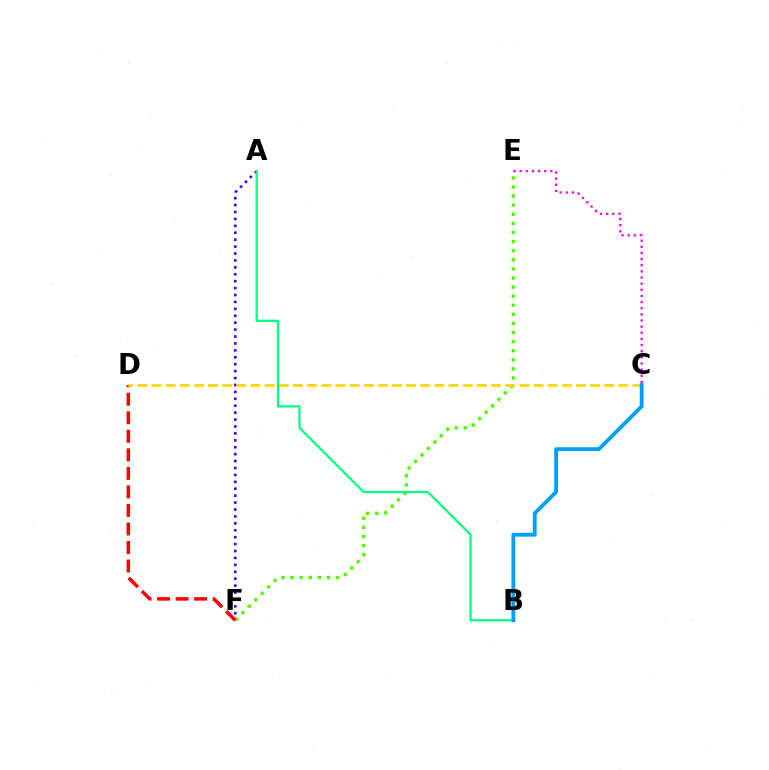{('A', 'F'): [{'color': '#3700ff', 'line_style': 'dotted', 'thickness': 1.88}], ('E', 'F'): [{'color': '#4fff00', 'line_style': 'dotted', 'thickness': 2.47}], ('A', 'B'): [{'color': '#00ff86', 'line_style': 'solid', 'thickness': 1.63}], ('D', 'F'): [{'color': '#ff0000', 'line_style': 'dashed', 'thickness': 2.52}], ('C', 'D'): [{'color': '#ffd500', 'line_style': 'dashed', 'thickness': 1.92}], ('C', 'E'): [{'color': '#ff00ed', 'line_style': 'dotted', 'thickness': 1.67}], ('B', 'C'): [{'color': '#009eff', 'line_style': 'solid', 'thickness': 2.76}]}